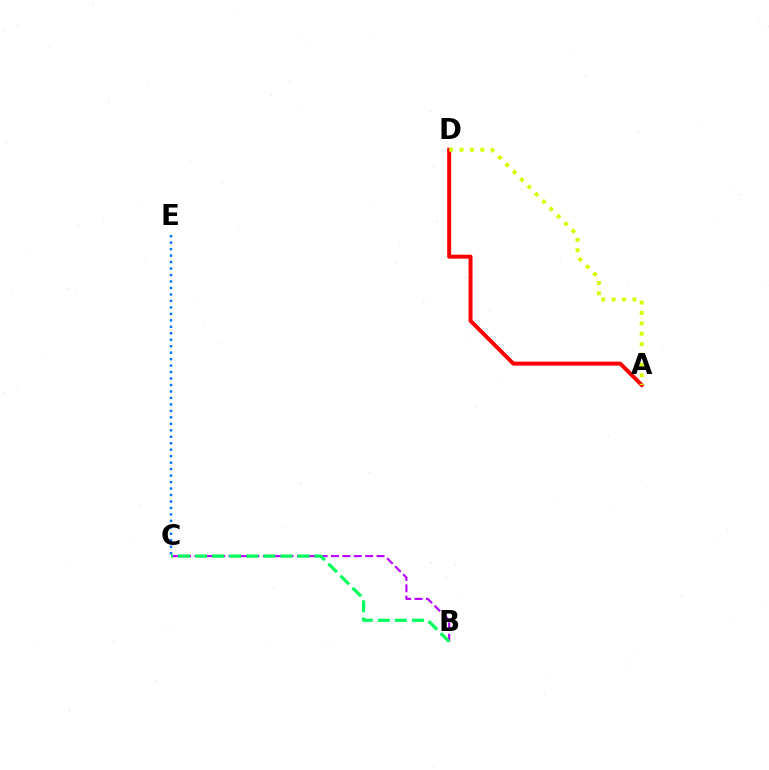{('C', 'E'): [{'color': '#0074ff', 'line_style': 'dotted', 'thickness': 1.76}], ('B', 'C'): [{'color': '#b900ff', 'line_style': 'dashed', 'thickness': 1.55}, {'color': '#00ff5c', 'line_style': 'dashed', 'thickness': 2.32}], ('A', 'D'): [{'color': '#ff0000', 'line_style': 'solid', 'thickness': 2.86}, {'color': '#d1ff00', 'line_style': 'dotted', 'thickness': 2.82}]}